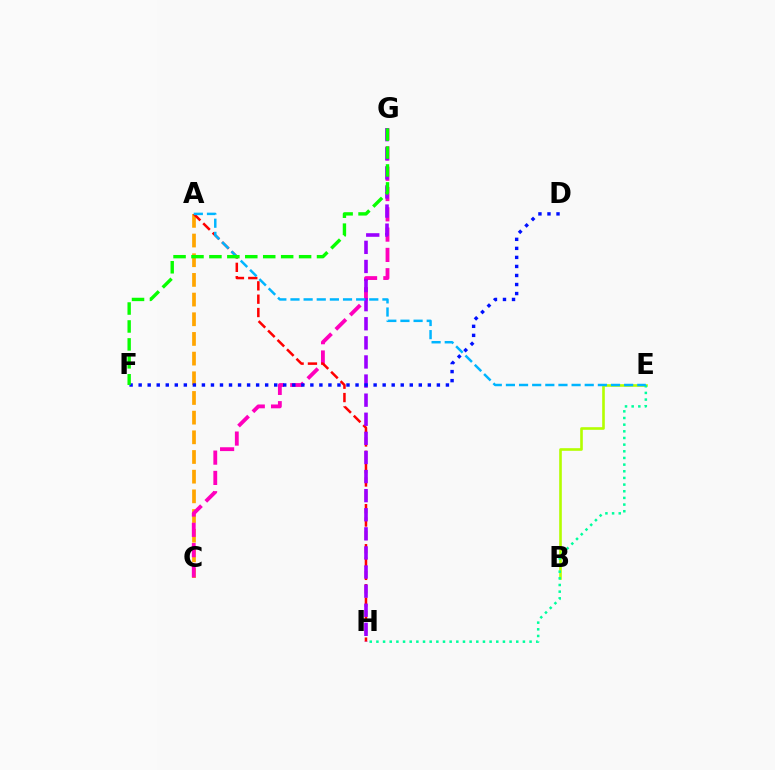{('A', 'C'): [{'color': '#ffa500', 'line_style': 'dashed', 'thickness': 2.67}], ('C', 'G'): [{'color': '#ff00bd', 'line_style': 'dashed', 'thickness': 2.76}], ('B', 'E'): [{'color': '#b3ff00', 'line_style': 'solid', 'thickness': 1.89}], ('A', 'H'): [{'color': '#ff0000', 'line_style': 'dashed', 'thickness': 1.81}], ('G', 'H'): [{'color': '#9b00ff', 'line_style': 'dashed', 'thickness': 2.59}], ('E', 'H'): [{'color': '#00ff9d', 'line_style': 'dotted', 'thickness': 1.81}], ('D', 'F'): [{'color': '#0010ff', 'line_style': 'dotted', 'thickness': 2.46}], ('A', 'E'): [{'color': '#00b5ff', 'line_style': 'dashed', 'thickness': 1.78}], ('F', 'G'): [{'color': '#08ff00', 'line_style': 'dashed', 'thickness': 2.44}]}